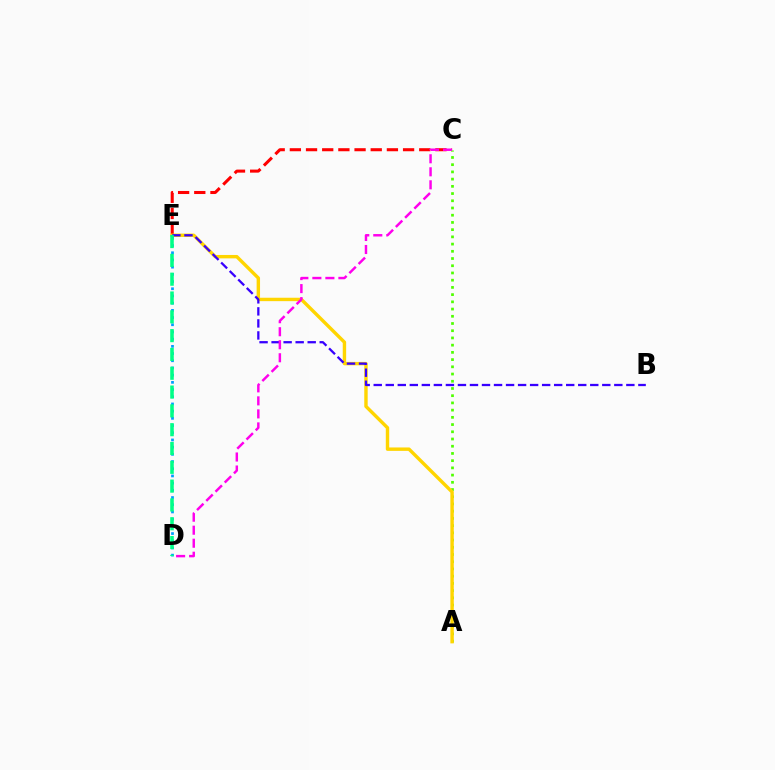{('C', 'E'): [{'color': '#ff0000', 'line_style': 'dashed', 'thickness': 2.2}], ('A', 'C'): [{'color': '#4fff00', 'line_style': 'dotted', 'thickness': 1.96}], ('A', 'E'): [{'color': '#ffd500', 'line_style': 'solid', 'thickness': 2.45}], ('D', 'E'): [{'color': '#009eff', 'line_style': 'dotted', 'thickness': 1.96}, {'color': '#00ff86', 'line_style': 'dashed', 'thickness': 2.56}], ('B', 'E'): [{'color': '#3700ff', 'line_style': 'dashed', 'thickness': 1.63}], ('C', 'D'): [{'color': '#ff00ed', 'line_style': 'dashed', 'thickness': 1.77}]}